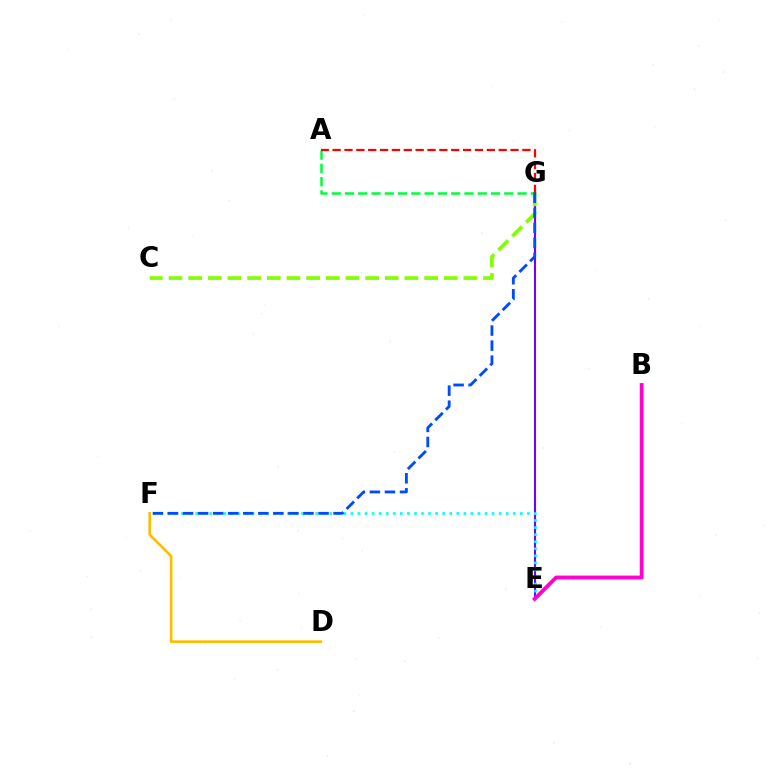{('E', 'G'): [{'color': '#7200ff', 'line_style': 'solid', 'thickness': 1.51}], ('E', 'F'): [{'color': '#00fff6', 'line_style': 'dotted', 'thickness': 1.92}], ('C', 'G'): [{'color': '#84ff00', 'line_style': 'dashed', 'thickness': 2.67}], ('B', 'E'): [{'color': '#ff00cf', 'line_style': 'solid', 'thickness': 2.75}], ('D', 'F'): [{'color': '#ffbd00', 'line_style': 'solid', 'thickness': 1.91}], ('A', 'G'): [{'color': '#00ff39', 'line_style': 'dashed', 'thickness': 1.8}, {'color': '#ff0000', 'line_style': 'dashed', 'thickness': 1.61}], ('F', 'G'): [{'color': '#004bff', 'line_style': 'dashed', 'thickness': 2.04}]}